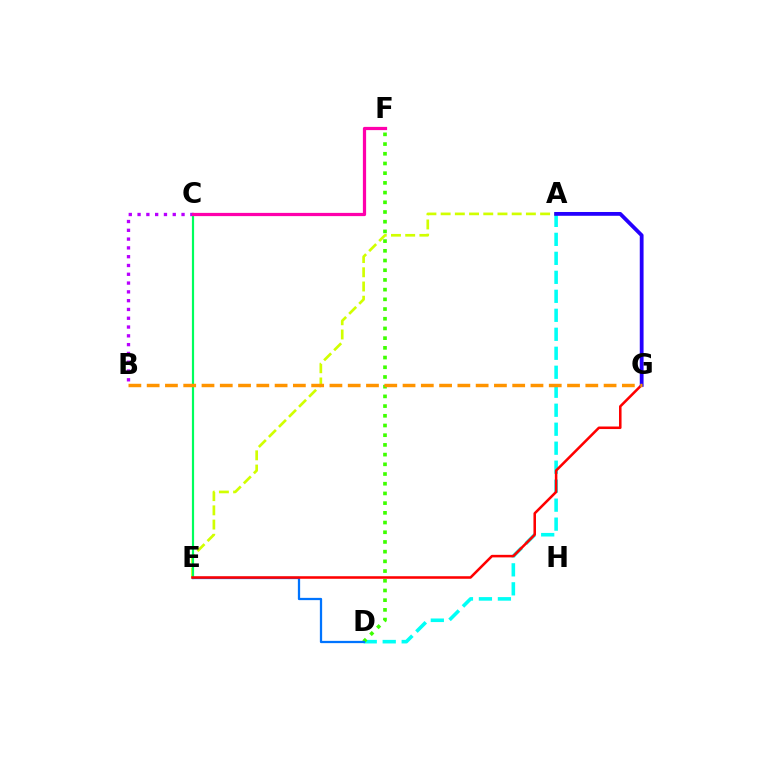{('A', 'D'): [{'color': '#00fff6', 'line_style': 'dashed', 'thickness': 2.58}], ('A', 'E'): [{'color': '#d1ff00', 'line_style': 'dashed', 'thickness': 1.93}], ('B', 'C'): [{'color': '#b900ff', 'line_style': 'dotted', 'thickness': 2.39}], ('D', 'F'): [{'color': '#3dff00', 'line_style': 'dotted', 'thickness': 2.64}], ('C', 'E'): [{'color': '#00ff5c', 'line_style': 'solid', 'thickness': 1.58}], ('D', 'E'): [{'color': '#0074ff', 'line_style': 'solid', 'thickness': 1.63}], ('E', 'G'): [{'color': '#ff0000', 'line_style': 'solid', 'thickness': 1.83}], ('A', 'G'): [{'color': '#2500ff', 'line_style': 'solid', 'thickness': 2.74}], ('B', 'G'): [{'color': '#ff9400', 'line_style': 'dashed', 'thickness': 2.48}], ('C', 'F'): [{'color': '#ff00ac', 'line_style': 'solid', 'thickness': 2.33}]}